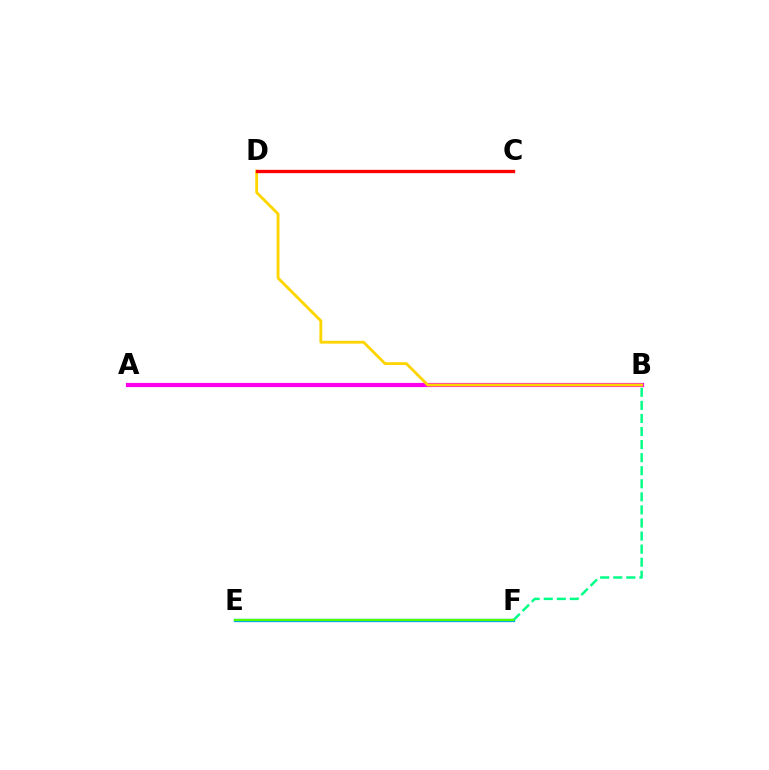{('A', 'B'): [{'color': '#3700ff', 'line_style': 'dashed', 'thickness': 2.66}, {'color': '#ff00ed', 'line_style': 'solid', 'thickness': 3.0}], ('E', 'F'): [{'color': '#009eff', 'line_style': 'solid', 'thickness': 2.38}, {'color': '#4fff00', 'line_style': 'solid', 'thickness': 1.62}], ('B', 'D'): [{'color': '#ffd500', 'line_style': 'solid', 'thickness': 2.04}], ('B', 'F'): [{'color': '#00ff86', 'line_style': 'dashed', 'thickness': 1.78}], ('C', 'D'): [{'color': '#ff0000', 'line_style': 'solid', 'thickness': 2.4}]}